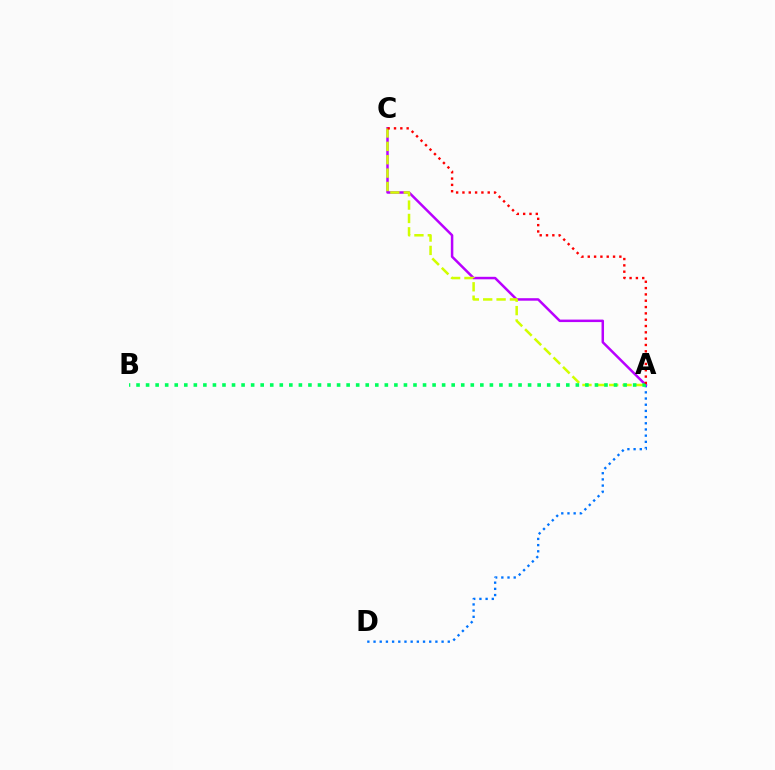{('A', 'D'): [{'color': '#0074ff', 'line_style': 'dotted', 'thickness': 1.68}], ('A', 'C'): [{'color': '#b900ff', 'line_style': 'solid', 'thickness': 1.8}, {'color': '#d1ff00', 'line_style': 'dashed', 'thickness': 1.82}, {'color': '#ff0000', 'line_style': 'dotted', 'thickness': 1.72}], ('A', 'B'): [{'color': '#00ff5c', 'line_style': 'dotted', 'thickness': 2.59}]}